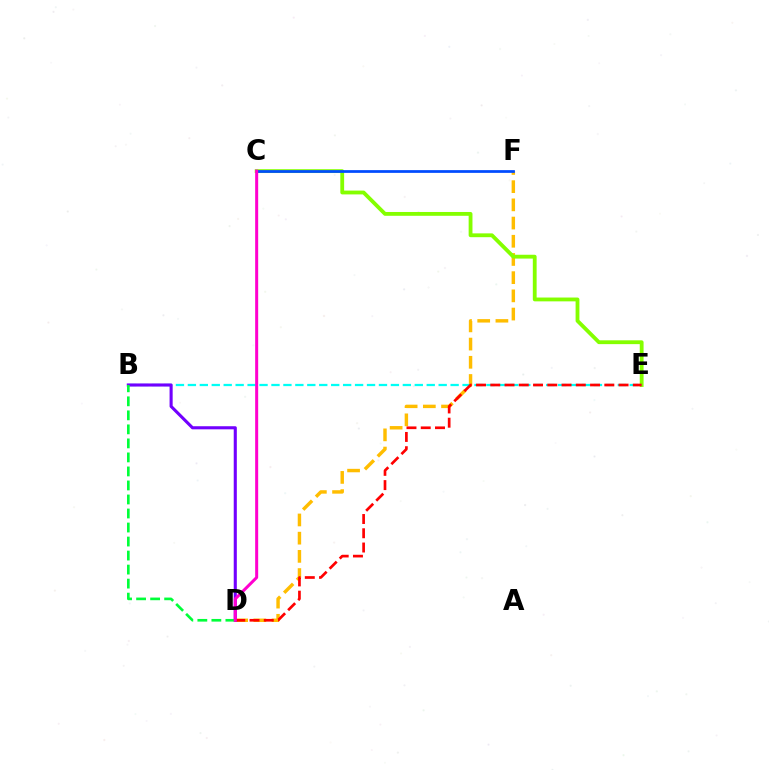{('D', 'F'): [{'color': '#ffbd00', 'line_style': 'dashed', 'thickness': 2.47}], ('C', 'E'): [{'color': '#84ff00', 'line_style': 'solid', 'thickness': 2.75}], ('B', 'E'): [{'color': '#00fff6', 'line_style': 'dashed', 'thickness': 1.62}], ('B', 'D'): [{'color': '#7200ff', 'line_style': 'solid', 'thickness': 2.23}, {'color': '#00ff39', 'line_style': 'dashed', 'thickness': 1.9}], ('C', 'F'): [{'color': '#004bff', 'line_style': 'solid', 'thickness': 1.97}], ('D', 'E'): [{'color': '#ff0000', 'line_style': 'dashed', 'thickness': 1.94}], ('C', 'D'): [{'color': '#ff00cf', 'line_style': 'solid', 'thickness': 2.17}]}